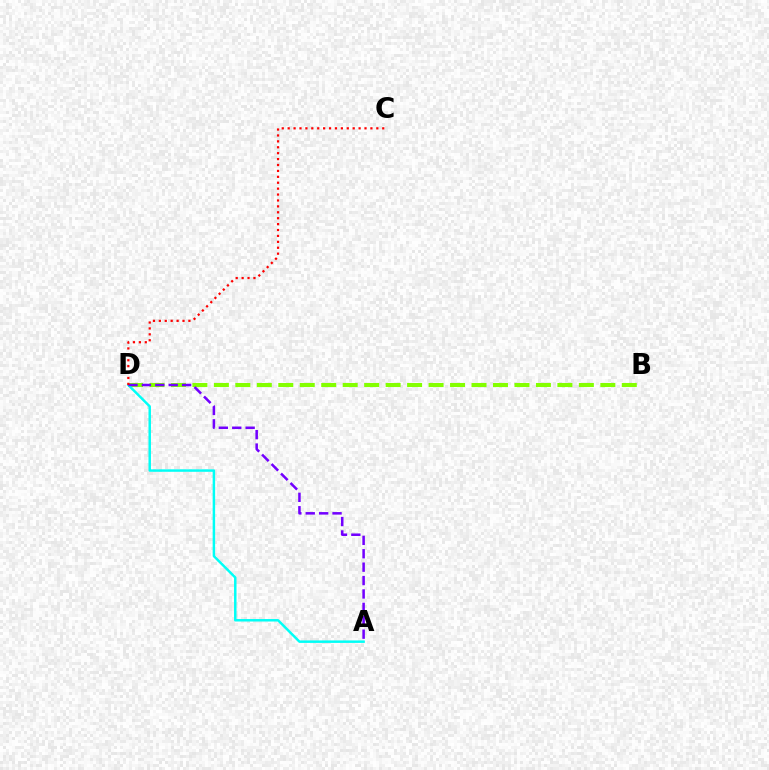{('B', 'D'): [{'color': '#84ff00', 'line_style': 'dashed', 'thickness': 2.92}], ('A', 'D'): [{'color': '#00fff6', 'line_style': 'solid', 'thickness': 1.78}, {'color': '#7200ff', 'line_style': 'dashed', 'thickness': 1.82}], ('C', 'D'): [{'color': '#ff0000', 'line_style': 'dotted', 'thickness': 1.61}]}